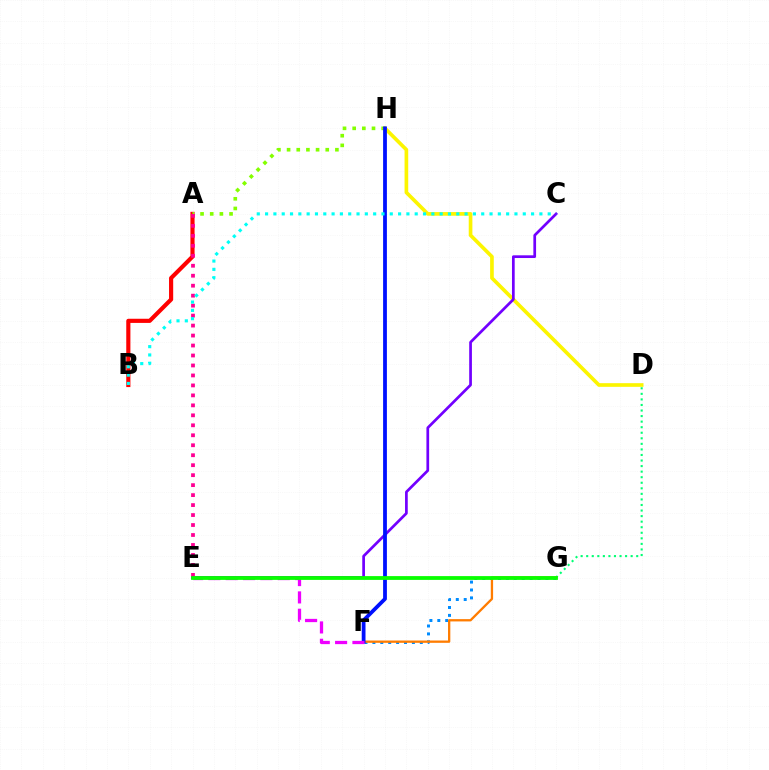{('A', 'B'): [{'color': '#ff0000', 'line_style': 'solid', 'thickness': 2.99}], ('D', 'G'): [{'color': '#00ff74', 'line_style': 'dotted', 'thickness': 1.51}], ('A', 'H'): [{'color': '#84ff00', 'line_style': 'dotted', 'thickness': 2.63}], ('F', 'G'): [{'color': '#008cff', 'line_style': 'dotted', 'thickness': 2.15}, {'color': '#ff7c00', 'line_style': 'solid', 'thickness': 1.66}], ('D', 'H'): [{'color': '#fcf500', 'line_style': 'solid', 'thickness': 2.63}], ('C', 'E'): [{'color': '#7200ff', 'line_style': 'solid', 'thickness': 1.95}], ('F', 'H'): [{'color': '#0010ff', 'line_style': 'solid', 'thickness': 2.73}], ('A', 'E'): [{'color': '#ff0094', 'line_style': 'dotted', 'thickness': 2.71}], ('B', 'C'): [{'color': '#00fff6', 'line_style': 'dotted', 'thickness': 2.26}], ('E', 'F'): [{'color': '#ee00ff', 'line_style': 'dashed', 'thickness': 2.36}], ('E', 'G'): [{'color': '#08ff00', 'line_style': 'solid', 'thickness': 2.73}]}